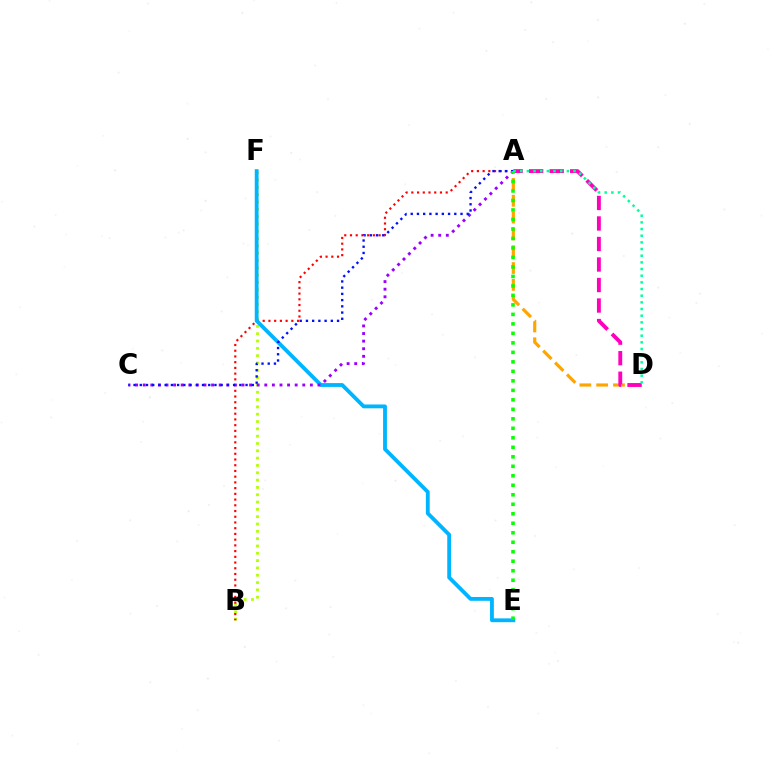{('B', 'F'): [{'color': '#b3ff00', 'line_style': 'dotted', 'thickness': 1.99}], ('A', 'B'): [{'color': '#ff0000', 'line_style': 'dotted', 'thickness': 1.56}], ('E', 'F'): [{'color': '#00b5ff', 'line_style': 'solid', 'thickness': 2.76}], ('A', 'D'): [{'color': '#ffa500', 'line_style': 'dashed', 'thickness': 2.28}, {'color': '#ff00bd', 'line_style': 'dashed', 'thickness': 2.79}, {'color': '#00ff9d', 'line_style': 'dotted', 'thickness': 1.81}], ('A', 'C'): [{'color': '#9b00ff', 'line_style': 'dotted', 'thickness': 2.06}, {'color': '#0010ff', 'line_style': 'dotted', 'thickness': 1.69}], ('A', 'E'): [{'color': '#08ff00', 'line_style': 'dotted', 'thickness': 2.58}]}